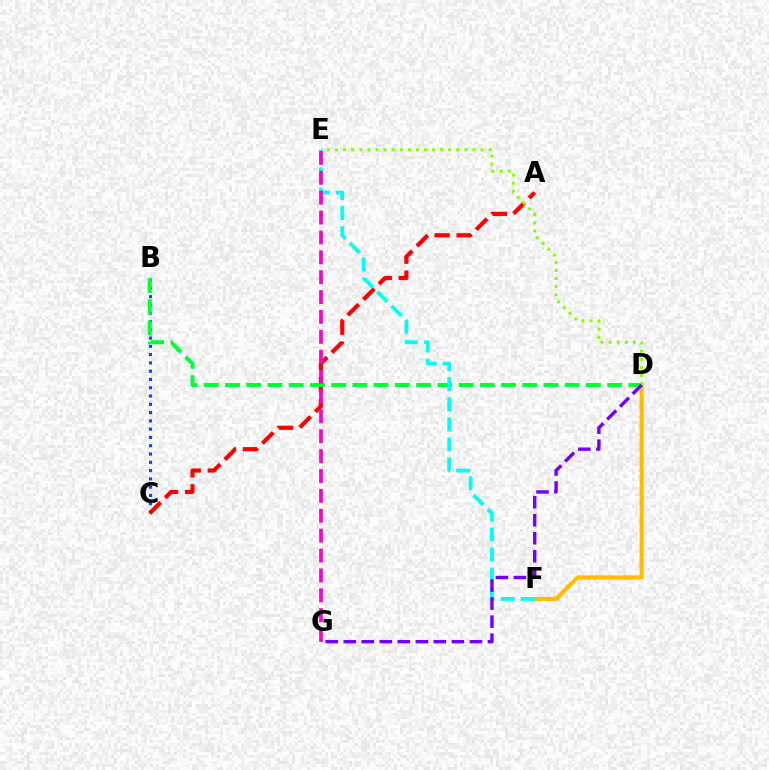{('D', 'F'): [{'color': '#ffbd00', 'line_style': 'solid', 'thickness': 2.97}], ('B', 'C'): [{'color': '#004bff', 'line_style': 'dotted', 'thickness': 2.25}], ('A', 'C'): [{'color': '#ff0000', 'line_style': 'dashed', 'thickness': 2.99}], ('B', 'D'): [{'color': '#00ff39', 'line_style': 'dashed', 'thickness': 2.88}], ('D', 'E'): [{'color': '#84ff00', 'line_style': 'dotted', 'thickness': 2.2}], ('E', 'F'): [{'color': '#00fff6', 'line_style': 'dashed', 'thickness': 2.72}], ('E', 'G'): [{'color': '#ff00cf', 'line_style': 'dashed', 'thickness': 2.7}], ('D', 'G'): [{'color': '#7200ff', 'line_style': 'dashed', 'thickness': 2.45}]}